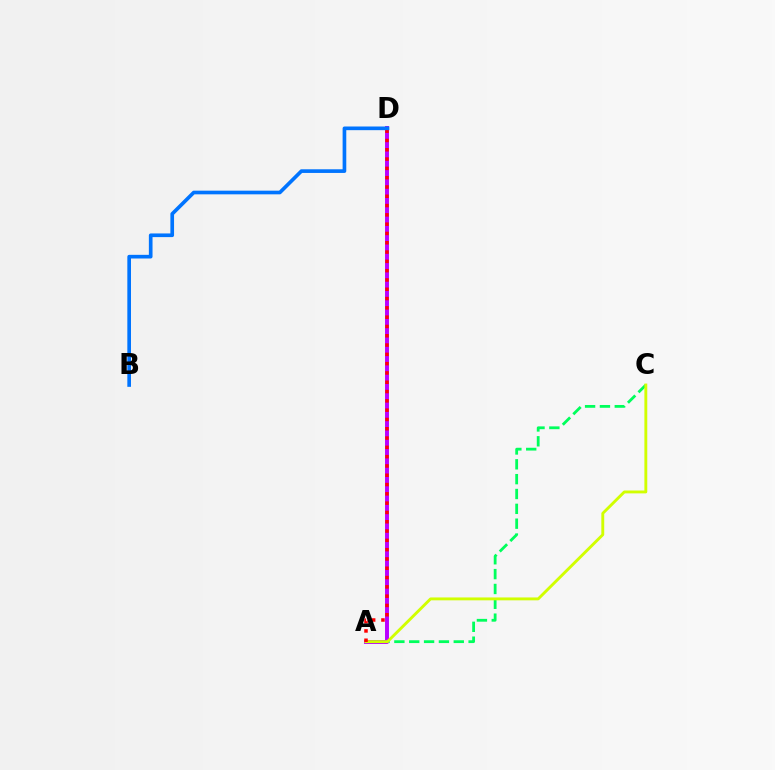{('A', 'C'): [{'color': '#00ff5c', 'line_style': 'dashed', 'thickness': 2.02}, {'color': '#d1ff00', 'line_style': 'solid', 'thickness': 2.07}], ('A', 'D'): [{'color': '#b900ff', 'line_style': 'solid', 'thickness': 2.84}, {'color': '#ff0000', 'line_style': 'dotted', 'thickness': 2.53}], ('B', 'D'): [{'color': '#0074ff', 'line_style': 'solid', 'thickness': 2.64}]}